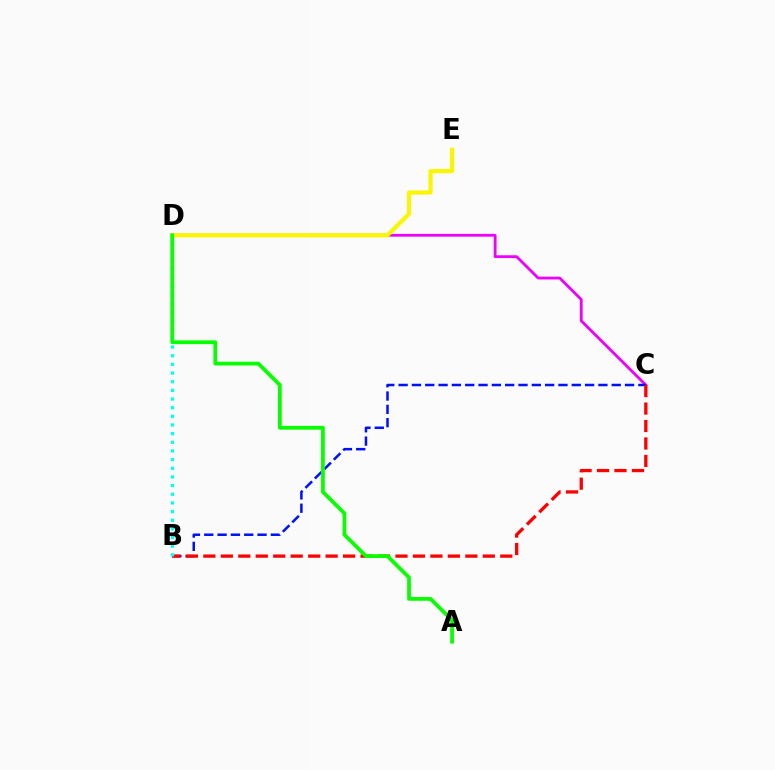{('C', 'D'): [{'color': '#ee00ff', 'line_style': 'solid', 'thickness': 2.02}], ('B', 'C'): [{'color': '#0010ff', 'line_style': 'dashed', 'thickness': 1.81}, {'color': '#ff0000', 'line_style': 'dashed', 'thickness': 2.37}], ('B', 'D'): [{'color': '#00fff6', 'line_style': 'dotted', 'thickness': 2.35}], ('D', 'E'): [{'color': '#fcf500', 'line_style': 'solid', 'thickness': 3.0}], ('A', 'D'): [{'color': '#08ff00', 'line_style': 'solid', 'thickness': 2.71}]}